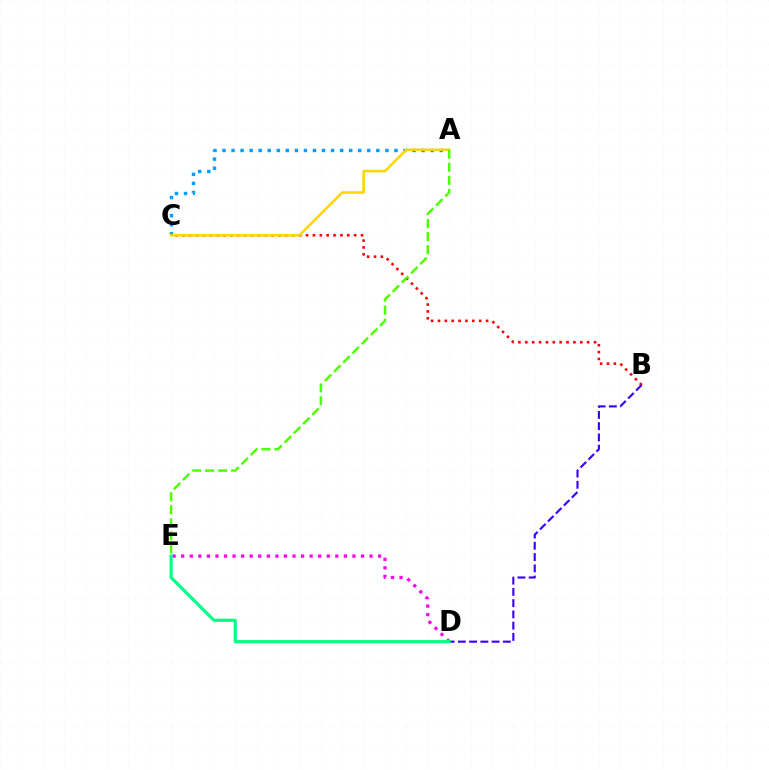{('A', 'C'): [{'color': '#009eff', 'line_style': 'dotted', 'thickness': 2.46}, {'color': '#ffd500', 'line_style': 'solid', 'thickness': 1.81}], ('D', 'E'): [{'color': '#ff00ed', 'line_style': 'dotted', 'thickness': 2.33}, {'color': '#00ff86', 'line_style': 'solid', 'thickness': 2.28}], ('B', 'C'): [{'color': '#ff0000', 'line_style': 'dotted', 'thickness': 1.87}], ('B', 'D'): [{'color': '#3700ff', 'line_style': 'dashed', 'thickness': 1.53}], ('A', 'E'): [{'color': '#4fff00', 'line_style': 'dashed', 'thickness': 1.77}]}